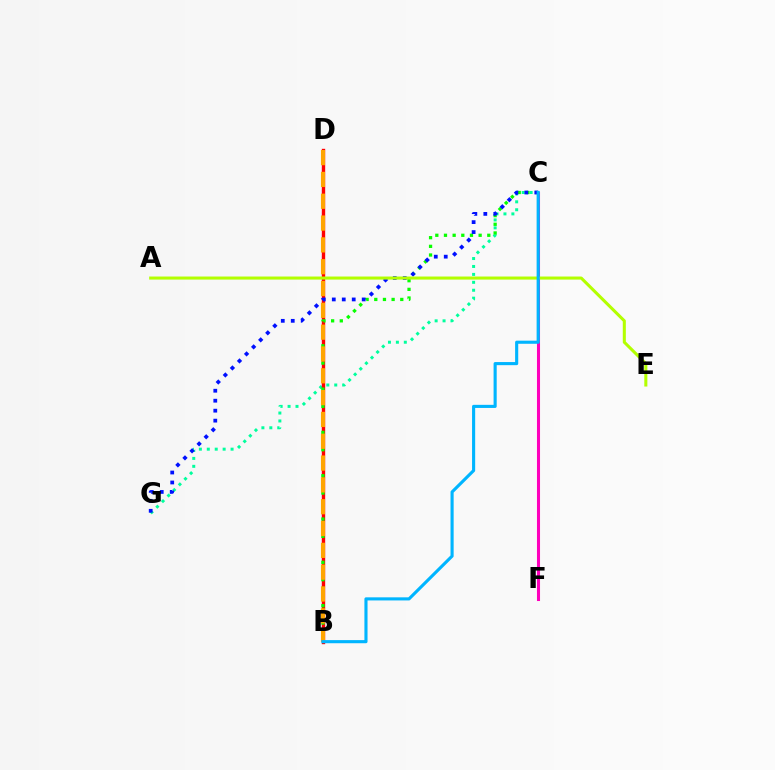{('C', 'G'): [{'color': '#00ff9d', 'line_style': 'dotted', 'thickness': 2.15}, {'color': '#0010ff', 'line_style': 'dotted', 'thickness': 2.71}], ('B', 'D'): [{'color': '#9b00ff', 'line_style': 'dashed', 'thickness': 1.51}, {'color': '#ff0000', 'line_style': 'solid', 'thickness': 2.43}, {'color': '#ffa500', 'line_style': 'dashed', 'thickness': 2.96}], ('B', 'C'): [{'color': '#08ff00', 'line_style': 'dotted', 'thickness': 2.35}, {'color': '#00b5ff', 'line_style': 'solid', 'thickness': 2.24}], ('C', 'F'): [{'color': '#ff00bd', 'line_style': 'solid', 'thickness': 2.2}], ('A', 'E'): [{'color': '#b3ff00', 'line_style': 'solid', 'thickness': 2.2}]}